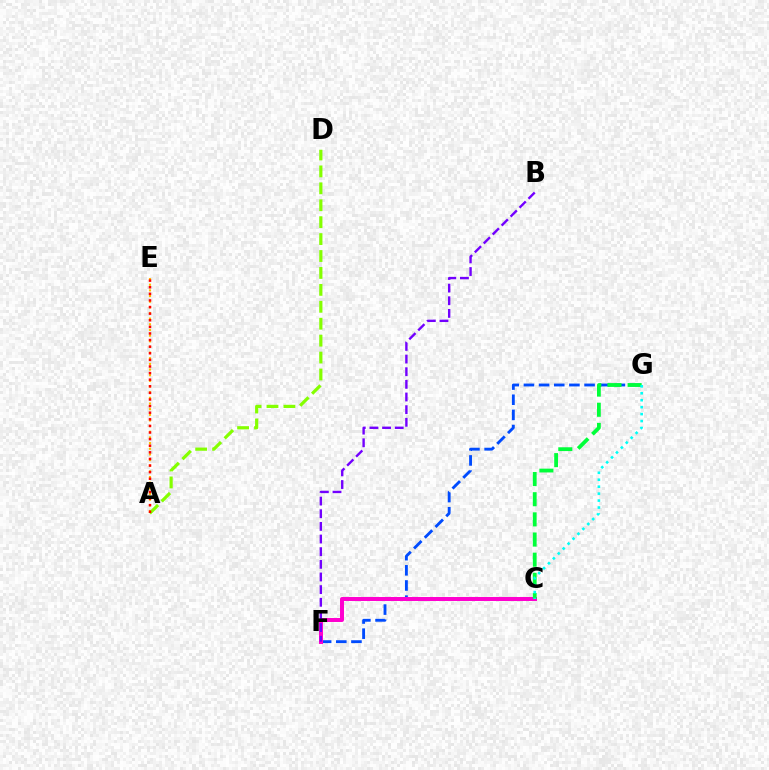{('A', 'E'): [{'color': '#ffbd00', 'line_style': 'dotted', 'thickness': 1.54}, {'color': '#ff0000', 'line_style': 'dotted', 'thickness': 1.79}], ('A', 'D'): [{'color': '#84ff00', 'line_style': 'dashed', 'thickness': 2.3}], ('F', 'G'): [{'color': '#004bff', 'line_style': 'dashed', 'thickness': 2.06}], ('C', 'F'): [{'color': '#ff00cf', 'line_style': 'solid', 'thickness': 2.86}], ('B', 'F'): [{'color': '#7200ff', 'line_style': 'dashed', 'thickness': 1.72}], ('C', 'G'): [{'color': '#00ff39', 'line_style': 'dashed', 'thickness': 2.74}, {'color': '#00fff6', 'line_style': 'dotted', 'thickness': 1.89}]}